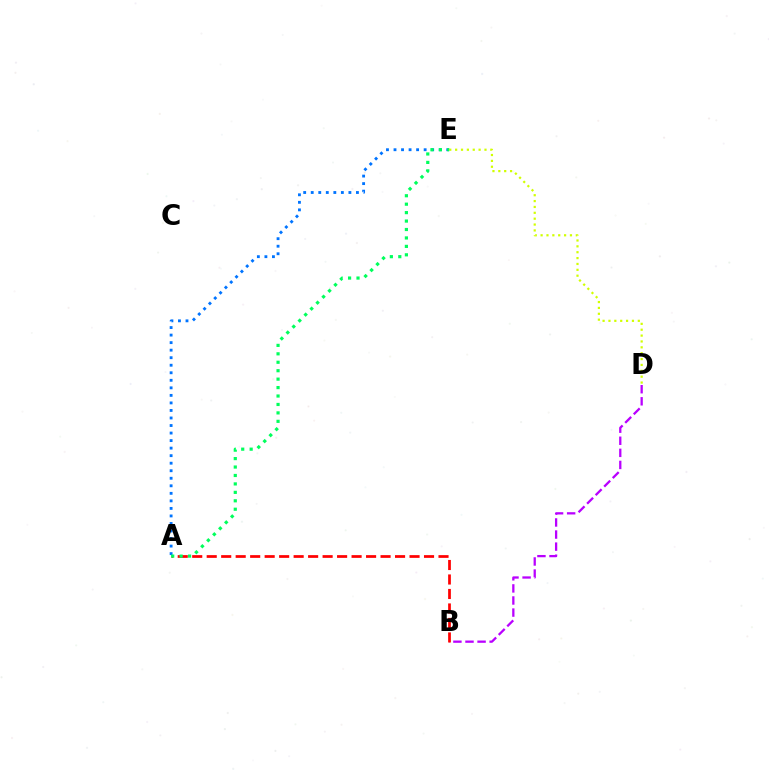{('A', 'E'): [{'color': '#0074ff', 'line_style': 'dotted', 'thickness': 2.05}, {'color': '#00ff5c', 'line_style': 'dotted', 'thickness': 2.29}], ('B', 'D'): [{'color': '#b900ff', 'line_style': 'dashed', 'thickness': 1.64}], ('A', 'B'): [{'color': '#ff0000', 'line_style': 'dashed', 'thickness': 1.97}], ('D', 'E'): [{'color': '#d1ff00', 'line_style': 'dotted', 'thickness': 1.59}]}